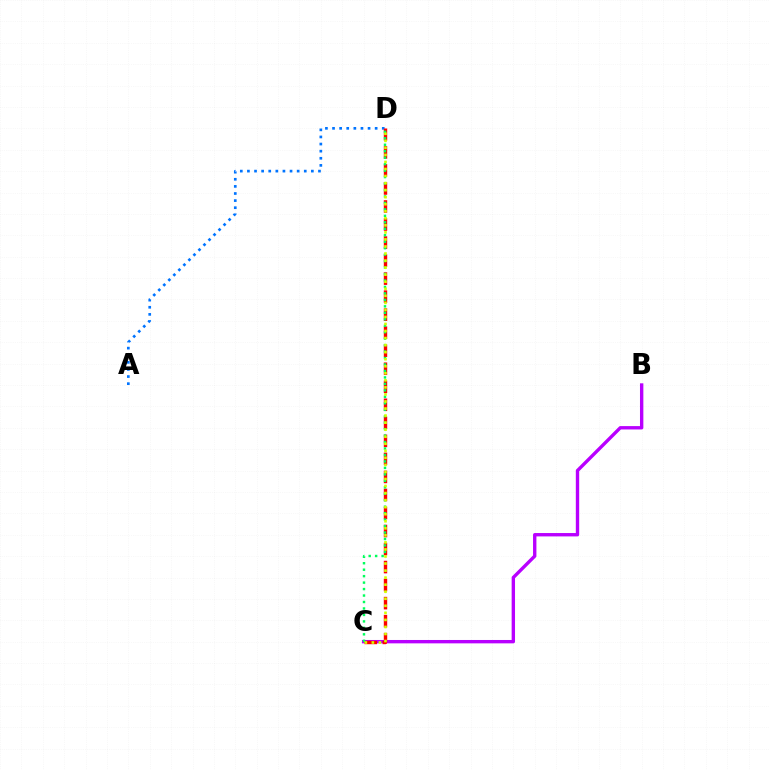{('B', 'C'): [{'color': '#b900ff', 'line_style': 'solid', 'thickness': 2.43}], ('A', 'D'): [{'color': '#0074ff', 'line_style': 'dotted', 'thickness': 1.93}], ('C', 'D'): [{'color': '#ff0000', 'line_style': 'dashed', 'thickness': 2.45}, {'color': '#00ff5c', 'line_style': 'dotted', 'thickness': 1.76}, {'color': '#d1ff00', 'line_style': 'dotted', 'thickness': 1.91}]}